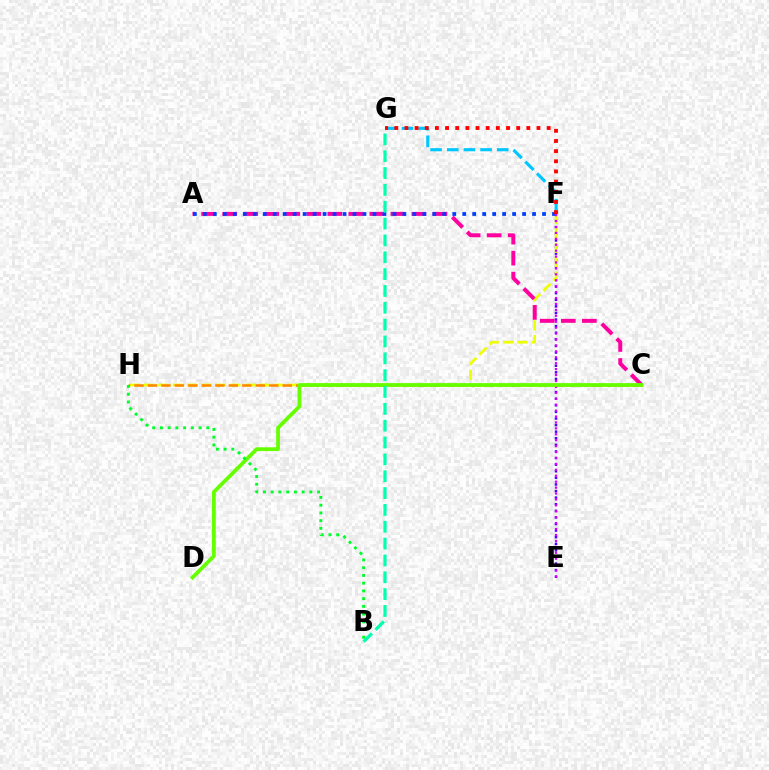{('E', 'F'): [{'color': '#4f00ff', 'line_style': 'dotted', 'thickness': 1.79}, {'color': '#d600ff', 'line_style': 'dotted', 'thickness': 1.61}], ('F', 'H'): [{'color': '#eeff00', 'line_style': 'dashed', 'thickness': 1.96}], ('A', 'C'): [{'color': '#ff00a0', 'line_style': 'dashed', 'thickness': 2.86}], ('A', 'F'): [{'color': '#003fff', 'line_style': 'dotted', 'thickness': 2.71}], ('C', 'H'): [{'color': '#ff8800', 'line_style': 'dashed', 'thickness': 1.83}], ('F', 'G'): [{'color': '#00c7ff', 'line_style': 'dashed', 'thickness': 2.26}, {'color': '#ff0000', 'line_style': 'dotted', 'thickness': 2.76}], ('C', 'D'): [{'color': '#66ff00', 'line_style': 'solid', 'thickness': 2.71}], ('B', 'H'): [{'color': '#00ff27', 'line_style': 'dotted', 'thickness': 2.1}], ('B', 'G'): [{'color': '#00ffaf', 'line_style': 'dashed', 'thickness': 2.29}]}